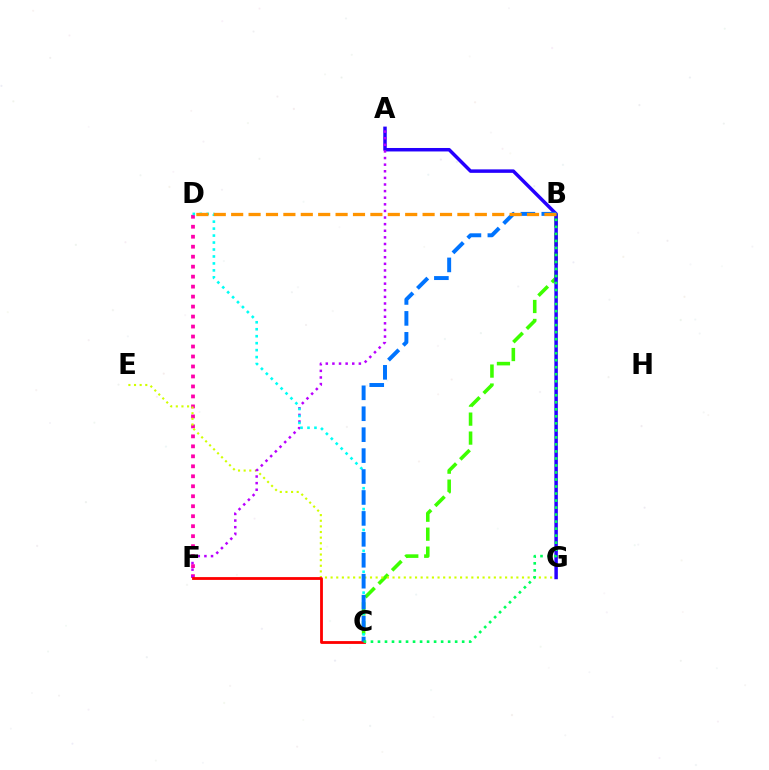{('B', 'C'): [{'color': '#3dff00', 'line_style': 'dashed', 'thickness': 2.58}, {'color': '#0074ff', 'line_style': 'dashed', 'thickness': 2.84}, {'color': '#00ff5c', 'line_style': 'dotted', 'thickness': 1.91}], ('D', 'F'): [{'color': '#ff00ac', 'line_style': 'dotted', 'thickness': 2.71}], ('E', 'G'): [{'color': '#d1ff00', 'line_style': 'dotted', 'thickness': 1.53}], ('A', 'G'): [{'color': '#2500ff', 'line_style': 'solid', 'thickness': 2.5}], ('A', 'F'): [{'color': '#b900ff', 'line_style': 'dotted', 'thickness': 1.8}], ('C', 'D'): [{'color': '#00fff6', 'line_style': 'dotted', 'thickness': 1.89}], ('C', 'F'): [{'color': '#ff0000', 'line_style': 'solid', 'thickness': 2.02}], ('B', 'D'): [{'color': '#ff9400', 'line_style': 'dashed', 'thickness': 2.36}]}